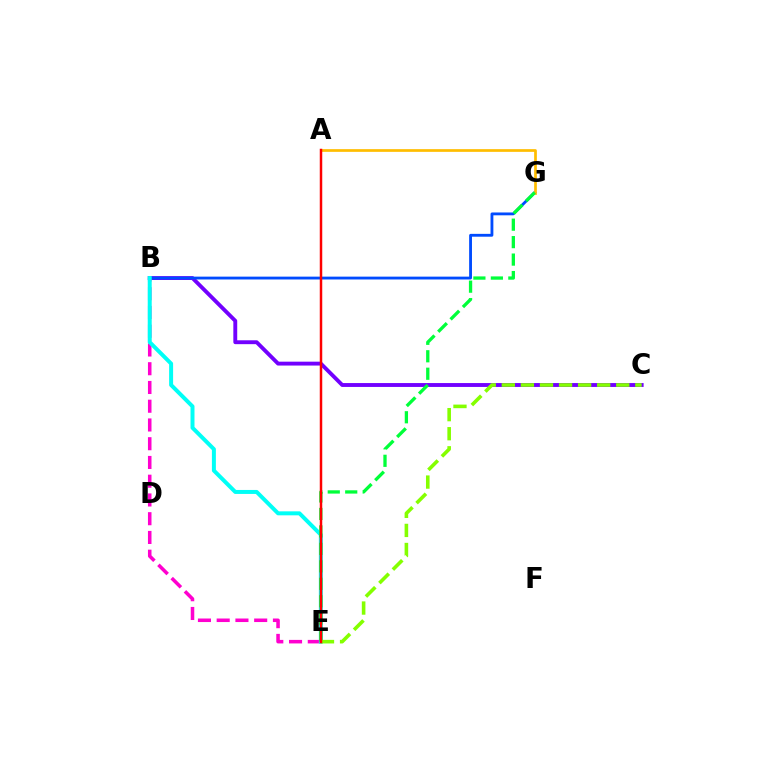{('B', 'C'): [{'color': '#7200ff', 'line_style': 'solid', 'thickness': 2.79}], ('B', 'E'): [{'color': '#ff00cf', 'line_style': 'dashed', 'thickness': 2.55}, {'color': '#00fff6', 'line_style': 'solid', 'thickness': 2.86}], ('B', 'G'): [{'color': '#004bff', 'line_style': 'solid', 'thickness': 2.04}], ('A', 'G'): [{'color': '#ffbd00', 'line_style': 'solid', 'thickness': 1.95}], ('E', 'G'): [{'color': '#00ff39', 'line_style': 'dashed', 'thickness': 2.37}], ('C', 'E'): [{'color': '#84ff00', 'line_style': 'dashed', 'thickness': 2.59}], ('A', 'E'): [{'color': '#ff0000', 'line_style': 'solid', 'thickness': 1.79}]}